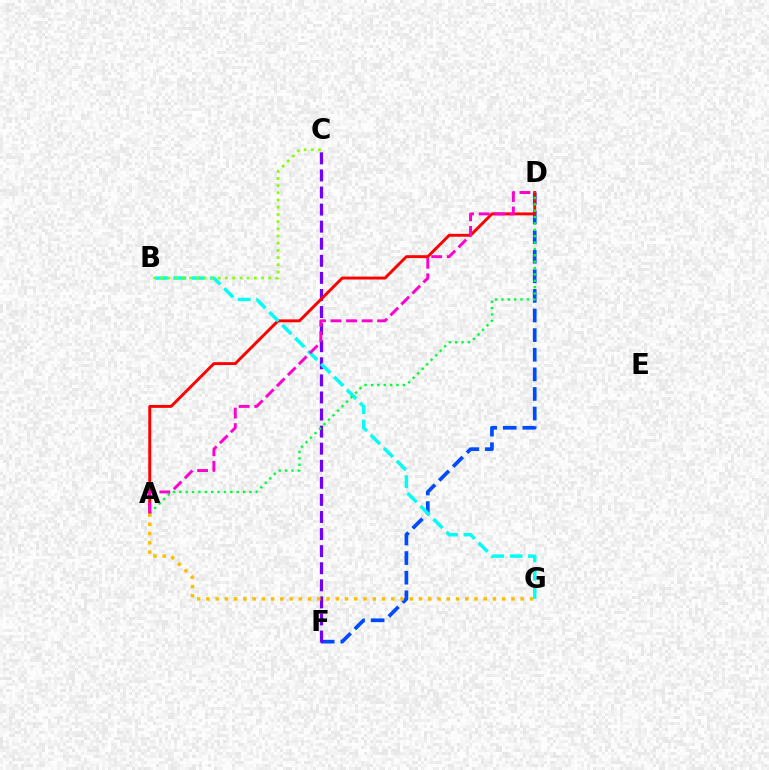{('D', 'F'): [{'color': '#004bff', 'line_style': 'dashed', 'thickness': 2.66}], ('C', 'F'): [{'color': '#7200ff', 'line_style': 'dashed', 'thickness': 2.32}], ('A', 'D'): [{'color': '#ff0000', 'line_style': 'solid', 'thickness': 2.1}, {'color': '#00ff39', 'line_style': 'dotted', 'thickness': 1.73}, {'color': '#ff00cf', 'line_style': 'dashed', 'thickness': 2.11}], ('B', 'G'): [{'color': '#00fff6', 'line_style': 'dashed', 'thickness': 2.49}], ('A', 'G'): [{'color': '#ffbd00', 'line_style': 'dotted', 'thickness': 2.51}], ('B', 'C'): [{'color': '#84ff00', 'line_style': 'dotted', 'thickness': 1.96}]}